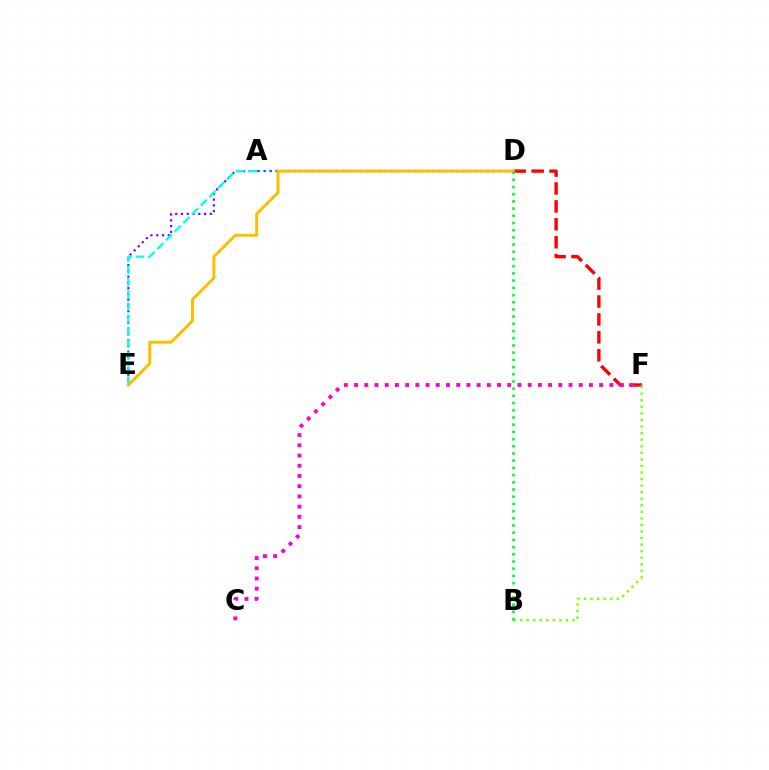{('A', 'E'): [{'color': '#7200ff', 'line_style': 'dotted', 'thickness': 1.57}, {'color': '#00fff6', 'line_style': 'dashed', 'thickness': 1.67}], ('A', 'D'): [{'color': '#004bff', 'line_style': 'dotted', 'thickness': 1.64}], ('D', 'F'): [{'color': '#ff0000', 'line_style': 'dashed', 'thickness': 2.43}], ('D', 'E'): [{'color': '#ffbd00', 'line_style': 'solid', 'thickness': 2.13}], ('C', 'F'): [{'color': '#ff00cf', 'line_style': 'dotted', 'thickness': 2.77}], ('B', 'F'): [{'color': '#84ff00', 'line_style': 'dotted', 'thickness': 1.78}], ('B', 'D'): [{'color': '#00ff39', 'line_style': 'dotted', 'thickness': 1.96}]}